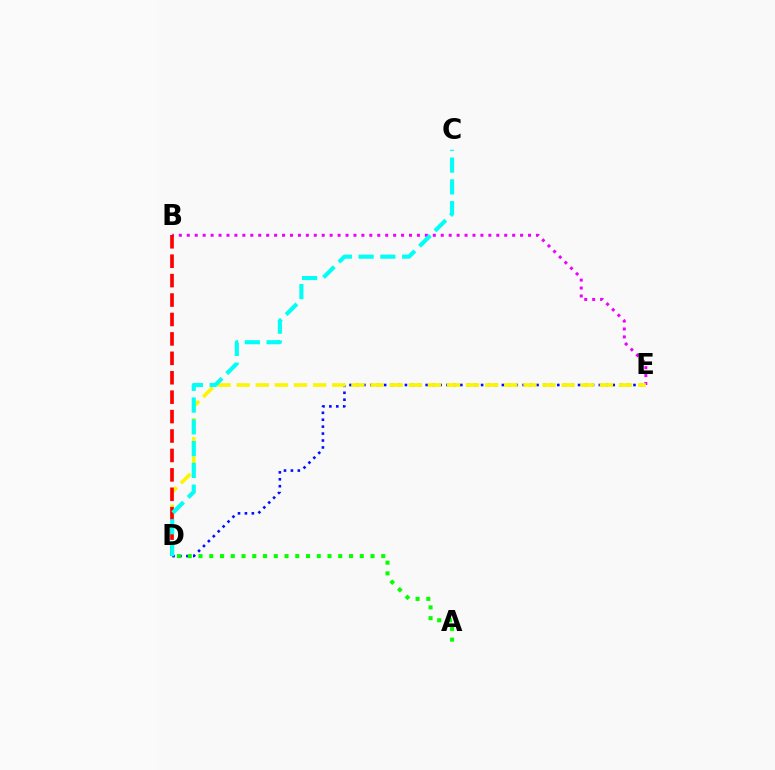{('D', 'E'): [{'color': '#0010ff', 'line_style': 'dotted', 'thickness': 1.88}, {'color': '#fcf500', 'line_style': 'dashed', 'thickness': 2.6}], ('B', 'E'): [{'color': '#ee00ff', 'line_style': 'dotted', 'thickness': 2.16}], ('B', 'D'): [{'color': '#ff0000', 'line_style': 'dashed', 'thickness': 2.64}], ('C', 'D'): [{'color': '#00fff6', 'line_style': 'dashed', 'thickness': 2.96}], ('A', 'D'): [{'color': '#08ff00', 'line_style': 'dotted', 'thickness': 2.92}]}